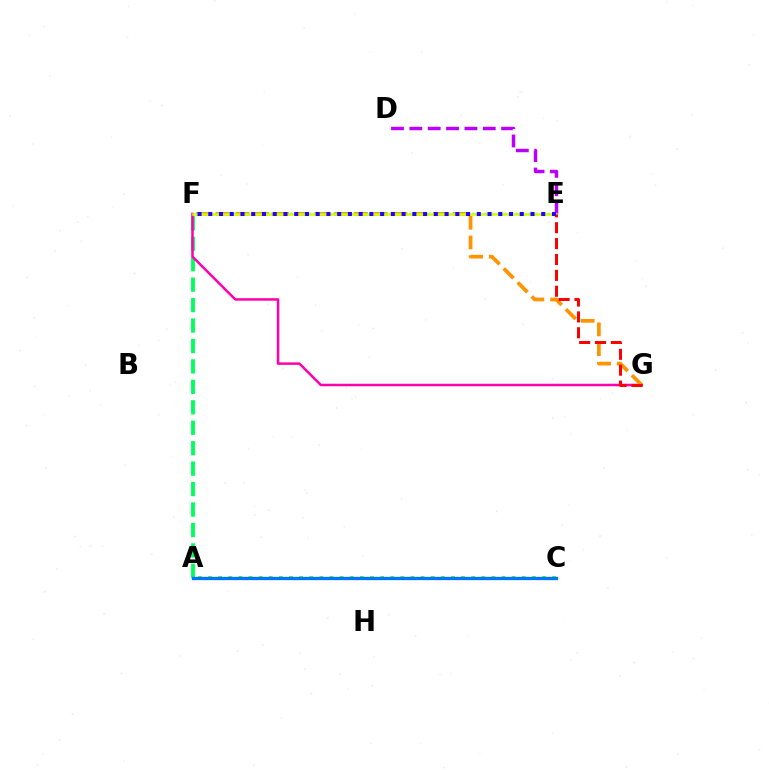{('A', 'F'): [{'color': '#00ff5c', 'line_style': 'dashed', 'thickness': 2.78}], ('F', 'G'): [{'color': '#ff00ac', 'line_style': 'solid', 'thickness': 1.8}, {'color': '#ff9400', 'line_style': 'dashed', 'thickness': 2.68}], ('D', 'E'): [{'color': '#b900ff', 'line_style': 'dashed', 'thickness': 2.49}], ('E', 'F'): [{'color': '#00fff6', 'line_style': 'dotted', 'thickness': 1.71}, {'color': '#d1ff00', 'line_style': 'solid', 'thickness': 1.82}, {'color': '#2500ff', 'line_style': 'dotted', 'thickness': 2.92}], ('A', 'C'): [{'color': '#3dff00', 'line_style': 'dotted', 'thickness': 2.75}, {'color': '#0074ff', 'line_style': 'solid', 'thickness': 2.38}], ('E', 'G'): [{'color': '#ff0000', 'line_style': 'dashed', 'thickness': 2.16}]}